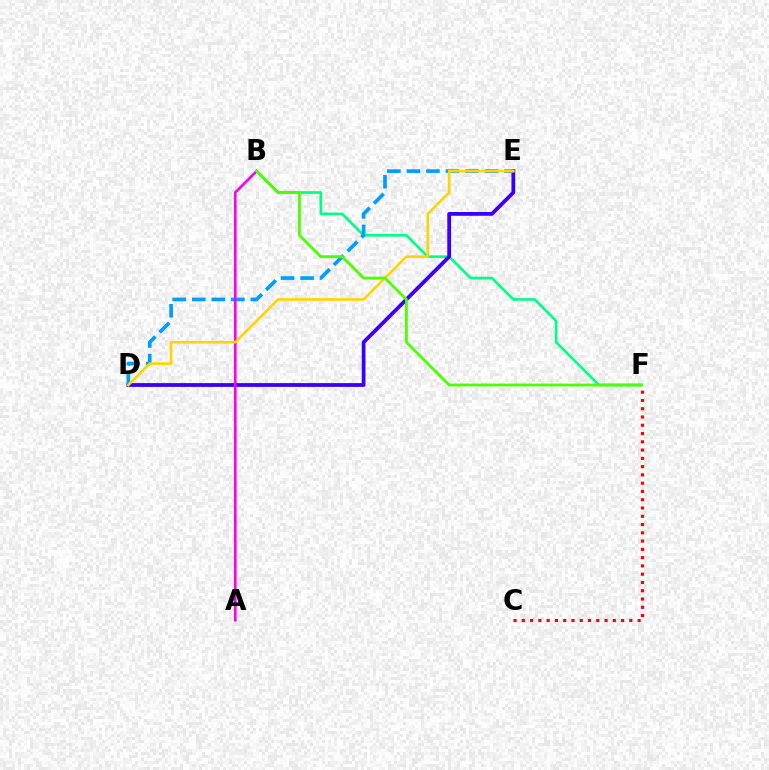{('C', 'F'): [{'color': '#ff0000', 'line_style': 'dotted', 'thickness': 2.25}], ('B', 'F'): [{'color': '#00ff86', 'line_style': 'solid', 'thickness': 1.9}, {'color': '#4fff00', 'line_style': 'solid', 'thickness': 2.02}], ('D', 'E'): [{'color': '#3700ff', 'line_style': 'solid', 'thickness': 2.72}, {'color': '#009eff', 'line_style': 'dashed', 'thickness': 2.65}, {'color': '#ffd500', 'line_style': 'solid', 'thickness': 1.88}], ('A', 'B'): [{'color': '#ff00ed', 'line_style': 'solid', 'thickness': 1.91}]}